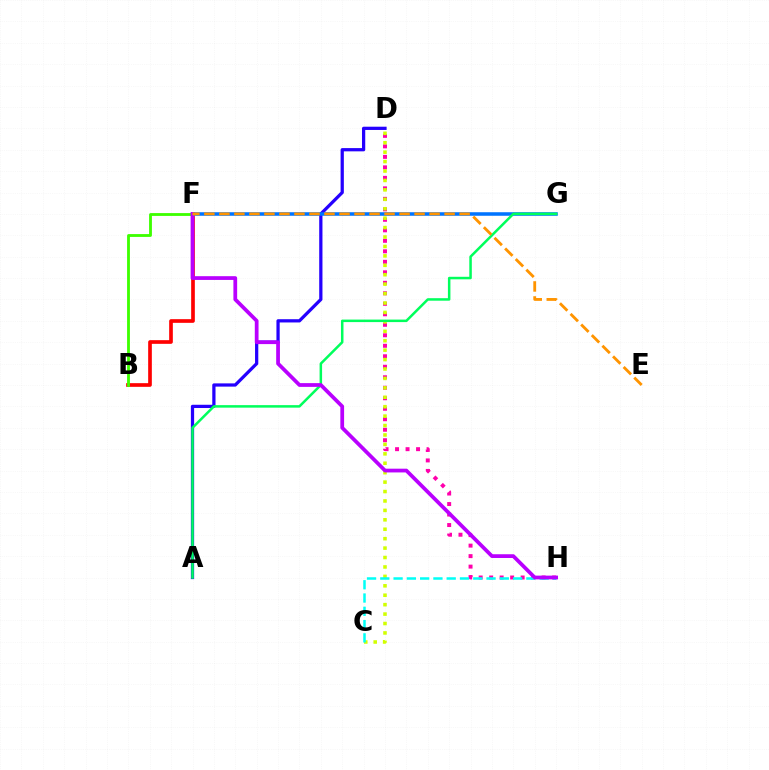{('A', 'D'): [{'color': '#2500ff', 'line_style': 'solid', 'thickness': 2.34}], ('D', 'H'): [{'color': '#ff00ac', 'line_style': 'dotted', 'thickness': 2.85}], ('C', 'D'): [{'color': '#d1ff00', 'line_style': 'dotted', 'thickness': 2.56}], ('B', 'F'): [{'color': '#ff0000', 'line_style': 'solid', 'thickness': 2.65}, {'color': '#3dff00', 'line_style': 'solid', 'thickness': 2.03}], ('F', 'G'): [{'color': '#0074ff', 'line_style': 'solid', 'thickness': 2.55}], ('C', 'H'): [{'color': '#00fff6', 'line_style': 'dashed', 'thickness': 1.8}], ('A', 'G'): [{'color': '#00ff5c', 'line_style': 'solid', 'thickness': 1.81}], ('F', 'H'): [{'color': '#b900ff', 'line_style': 'solid', 'thickness': 2.7}], ('E', 'F'): [{'color': '#ff9400', 'line_style': 'dashed', 'thickness': 2.04}]}